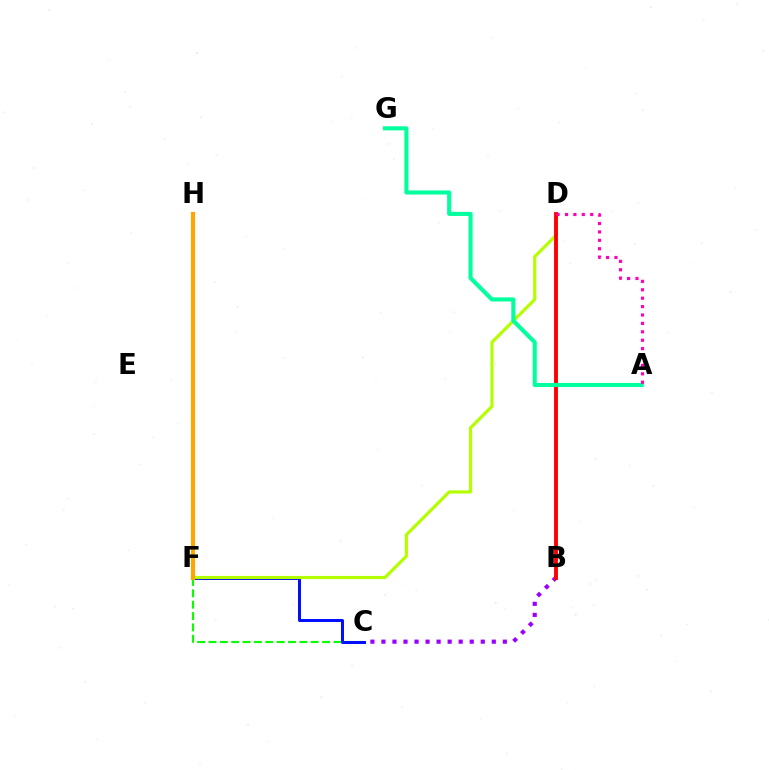{('C', 'F'): [{'color': '#08ff00', 'line_style': 'dashed', 'thickness': 1.54}, {'color': '#0010ff', 'line_style': 'solid', 'thickness': 2.16}], ('D', 'F'): [{'color': '#b3ff00', 'line_style': 'solid', 'thickness': 2.27}], ('B', 'C'): [{'color': '#9b00ff', 'line_style': 'dotted', 'thickness': 3.0}], ('B', 'D'): [{'color': '#ff0000', 'line_style': 'solid', 'thickness': 2.78}], ('F', 'H'): [{'color': '#00b5ff', 'line_style': 'solid', 'thickness': 2.55}, {'color': '#ffa500', 'line_style': 'solid', 'thickness': 2.99}], ('A', 'G'): [{'color': '#00ff9d', 'line_style': 'solid', 'thickness': 2.94}], ('A', 'D'): [{'color': '#ff00bd', 'line_style': 'dotted', 'thickness': 2.28}]}